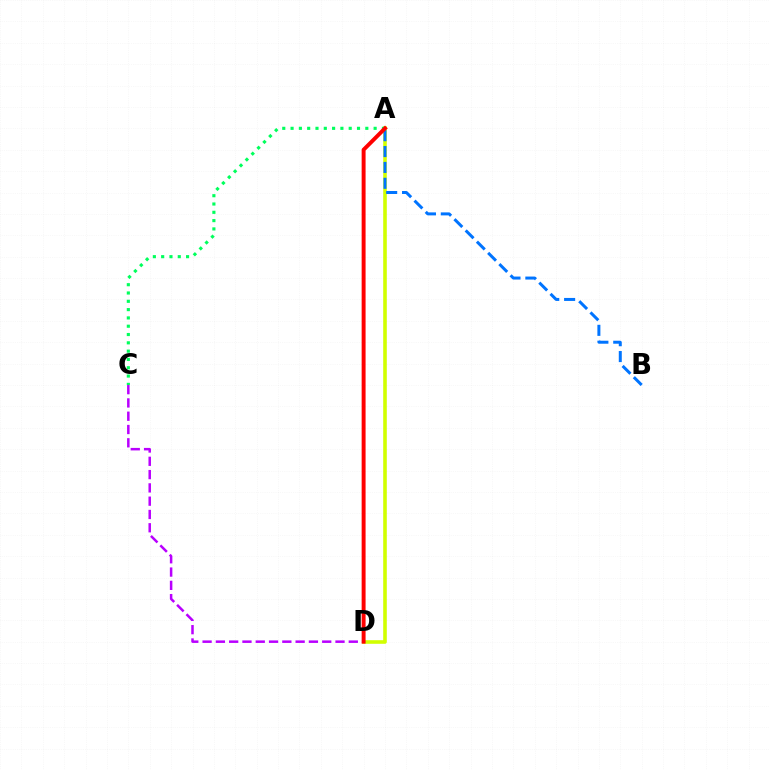{('C', 'D'): [{'color': '#b900ff', 'line_style': 'dashed', 'thickness': 1.81}], ('A', 'D'): [{'color': '#d1ff00', 'line_style': 'solid', 'thickness': 2.6}, {'color': '#ff0000', 'line_style': 'solid', 'thickness': 2.83}], ('A', 'B'): [{'color': '#0074ff', 'line_style': 'dashed', 'thickness': 2.16}], ('A', 'C'): [{'color': '#00ff5c', 'line_style': 'dotted', 'thickness': 2.26}]}